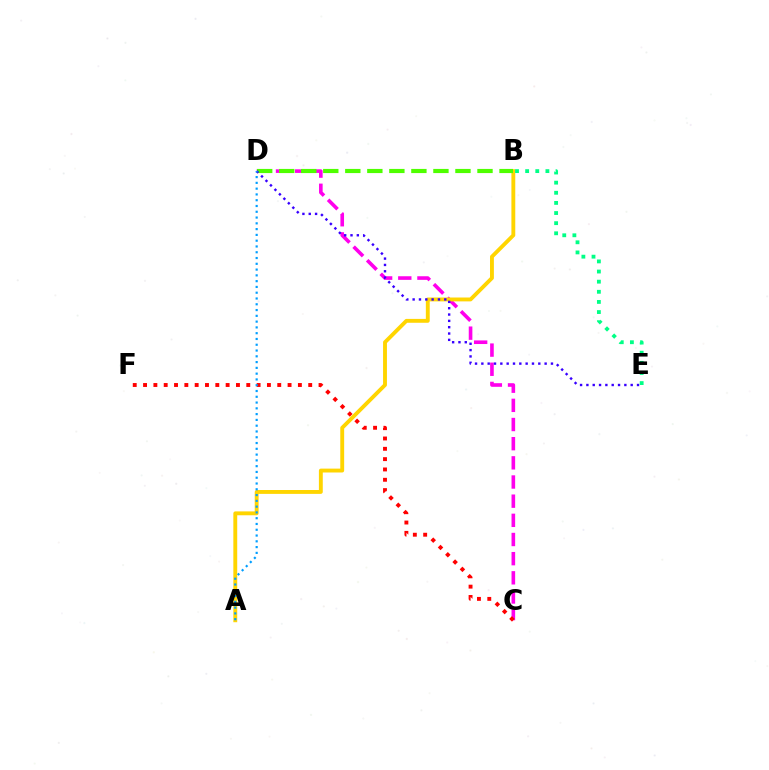{('C', 'D'): [{'color': '#ff00ed', 'line_style': 'dashed', 'thickness': 2.6}], ('C', 'F'): [{'color': '#ff0000', 'line_style': 'dotted', 'thickness': 2.8}], ('A', 'B'): [{'color': '#ffd500', 'line_style': 'solid', 'thickness': 2.79}], ('B', 'D'): [{'color': '#4fff00', 'line_style': 'dashed', 'thickness': 2.99}], ('D', 'E'): [{'color': '#3700ff', 'line_style': 'dotted', 'thickness': 1.72}], ('A', 'D'): [{'color': '#009eff', 'line_style': 'dotted', 'thickness': 1.57}], ('B', 'E'): [{'color': '#00ff86', 'line_style': 'dotted', 'thickness': 2.75}]}